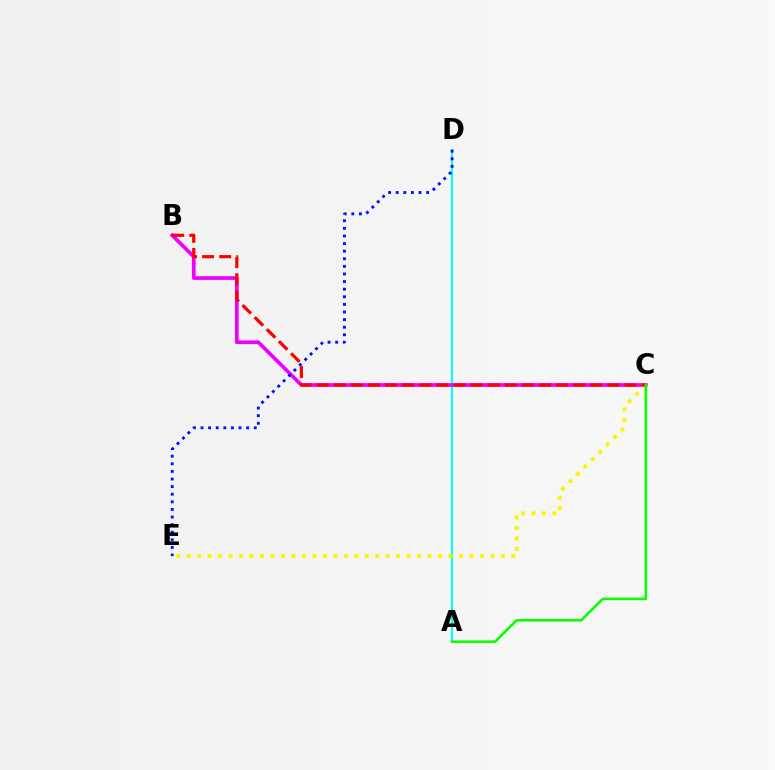{('A', 'D'): [{'color': '#00fff6', 'line_style': 'solid', 'thickness': 1.51}], ('B', 'C'): [{'color': '#ee00ff', 'line_style': 'solid', 'thickness': 2.67}, {'color': '#ff0000', 'line_style': 'dashed', 'thickness': 2.32}], ('C', 'E'): [{'color': '#fcf500', 'line_style': 'dotted', 'thickness': 2.85}], ('D', 'E'): [{'color': '#0010ff', 'line_style': 'dotted', 'thickness': 2.07}], ('A', 'C'): [{'color': '#08ff00', 'line_style': 'solid', 'thickness': 1.84}]}